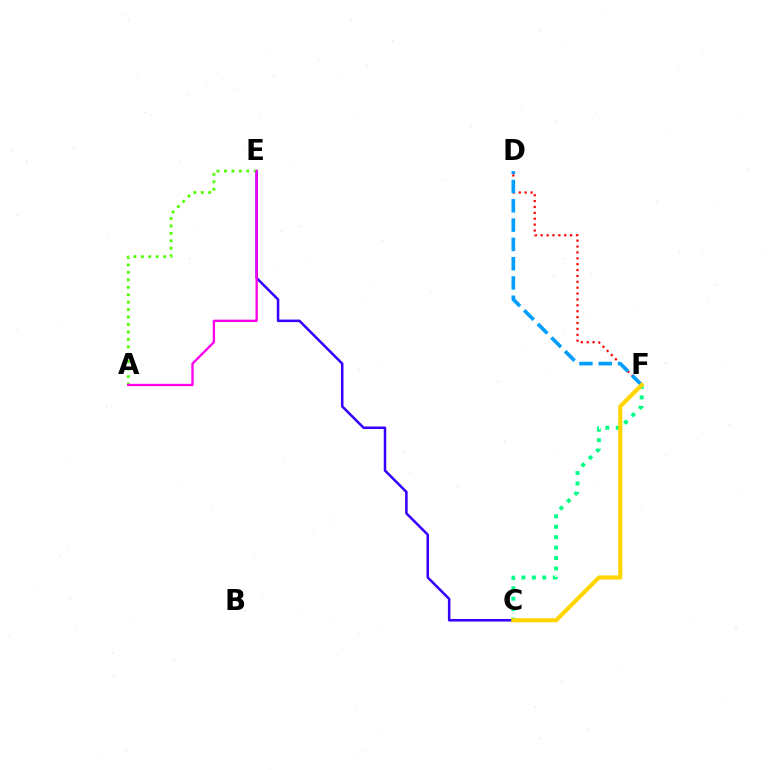{('C', 'E'): [{'color': '#3700ff', 'line_style': 'solid', 'thickness': 1.82}], ('A', 'E'): [{'color': '#4fff00', 'line_style': 'dotted', 'thickness': 2.02}, {'color': '#ff00ed', 'line_style': 'solid', 'thickness': 1.68}], ('C', 'F'): [{'color': '#00ff86', 'line_style': 'dotted', 'thickness': 2.83}, {'color': '#ffd500', 'line_style': 'solid', 'thickness': 2.98}], ('D', 'F'): [{'color': '#ff0000', 'line_style': 'dotted', 'thickness': 1.6}, {'color': '#009eff', 'line_style': 'dashed', 'thickness': 2.62}]}